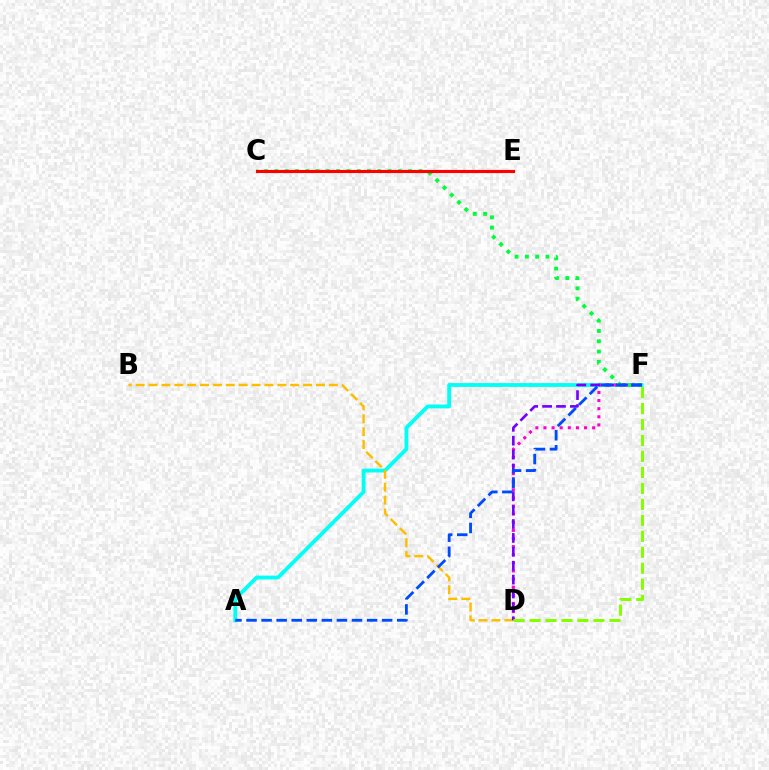{('A', 'F'): [{'color': '#00fff6', 'line_style': 'solid', 'thickness': 2.75}, {'color': '#004bff', 'line_style': 'dashed', 'thickness': 2.05}], ('D', 'F'): [{'color': '#ff00cf', 'line_style': 'dotted', 'thickness': 2.2}, {'color': '#7200ff', 'line_style': 'dashed', 'thickness': 1.89}, {'color': '#84ff00', 'line_style': 'dashed', 'thickness': 2.17}], ('B', 'D'): [{'color': '#ffbd00', 'line_style': 'dashed', 'thickness': 1.75}], ('C', 'F'): [{'color': '#00ff39', 'line_style': 'dotted', 'thickness': 2.8}], ('C', 'E'): [{'color': '#ff0000', 'line_style': 'solid', 'thickness': 2.25}]}